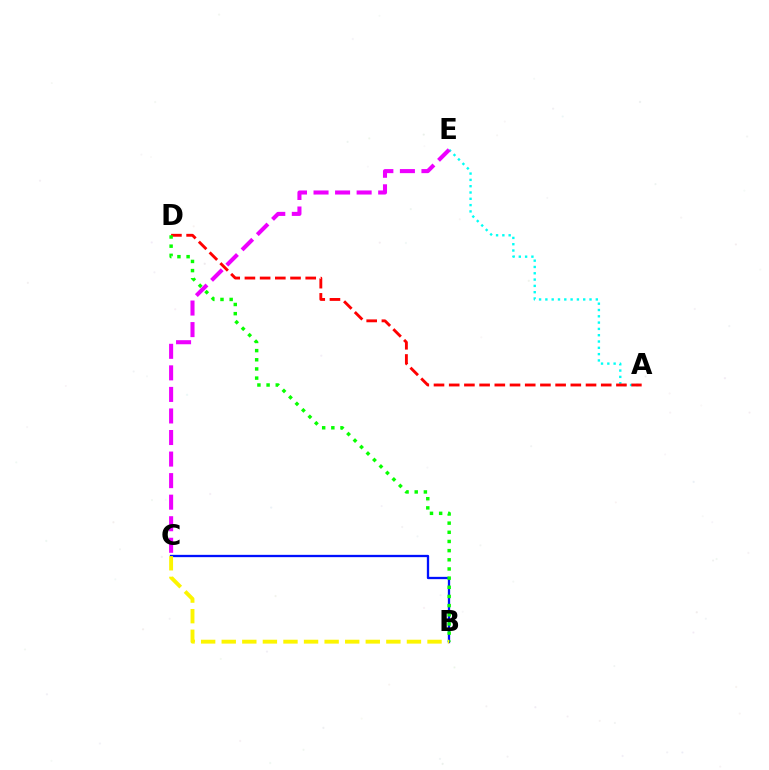{('A', 'E'): [{'color': '#00fff6', 'line_style': 'dotted', 'thickness': 1.71}], ('C', 'E'): [{'color': '#ee00ff', 'line_style': 'dashed', 'thickness': 2.93}], ('A', 'D'): [{'color': '#ff0000', 'line_style': 'dashed', 'thickness': 2.07}], ('B', 'C'): [{'color': '#0010ff', 'line_style': 'solid', 'thickness': 1.66}, {'color': '#fcf500', 'line_style': 'dashed', 'thickness': 2.8}], ('B', 'D'): [{'color': '#08ff00', 'line_style': 'dotted', 'thickness': 2.49}]}